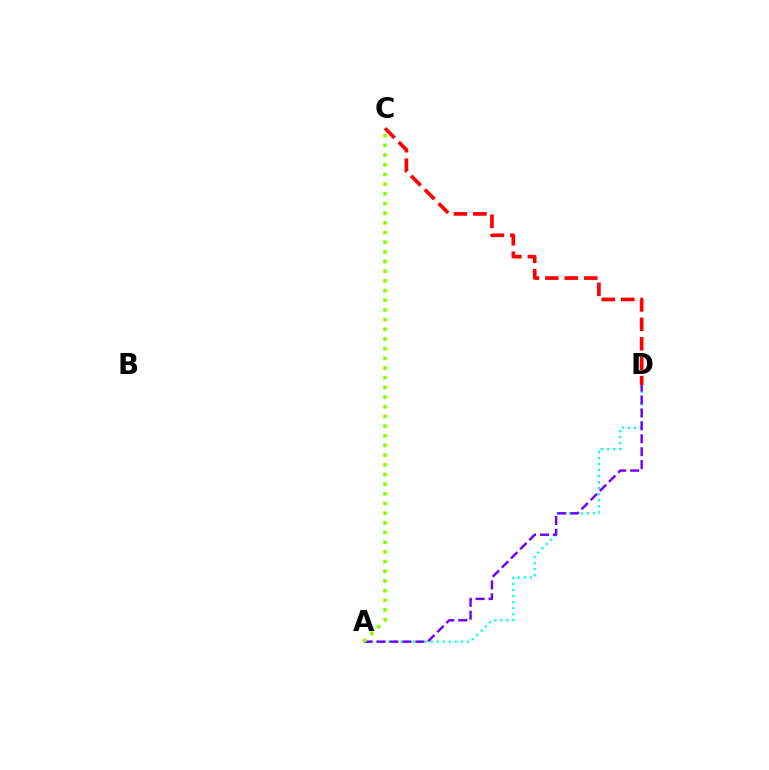{('C', 'D'): [{'color': '#ff0000', 'line_style': 'dashed', 'thickness': 2.64}], ('A', 'D'): [{'color': '#00fff6', 'line_style': 'dotted', 'thickness': 1.64}, {'color': '#7200ff', 'line_style': 'dashed', 'thickness': 1.76}], ('A', 'C'): [{'color': '#84ff00', 'line_style': 'dotted', 'thickness': 2.63}]}